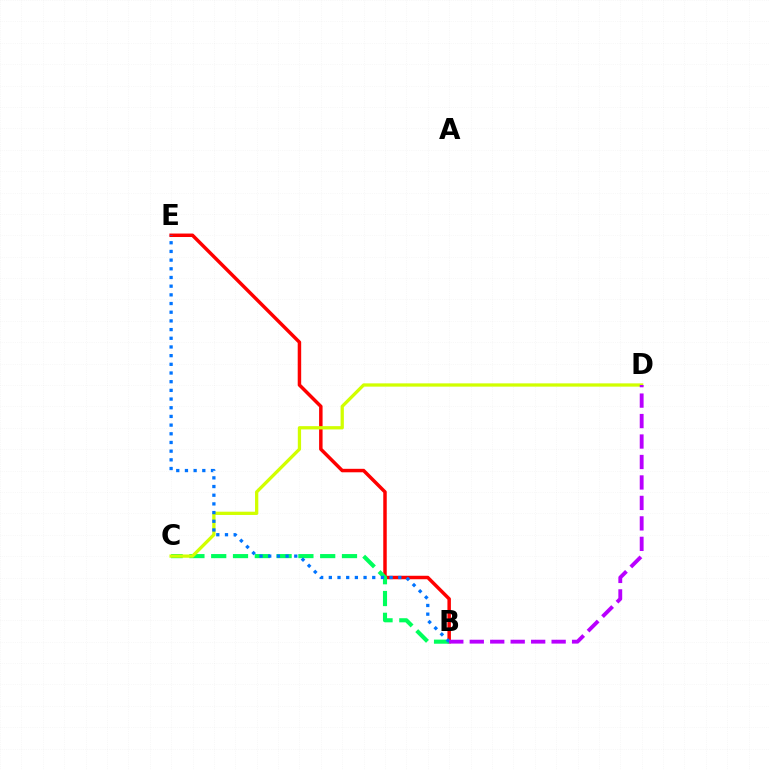{('B', 'E'): [{'color': '#ff0000', 'line_style': 'solid', 'thickness': 2.5}, {'color': '#0074ff', 'line_style': 'dotted', 'thickness': 2.36}], ('B', 'C'): [{'color': '#00ff5c', 'line_style': 'dashed', 'thickness': 2.96}], ('C', 'D'): [{'color': '#d1ff00', 'line_style': 'solid', 'thickness': 2.36}], ('B', 'D'): [{'color': '#b900ff', 'line_style': 'dashed', 'thickness': 2.78}]}